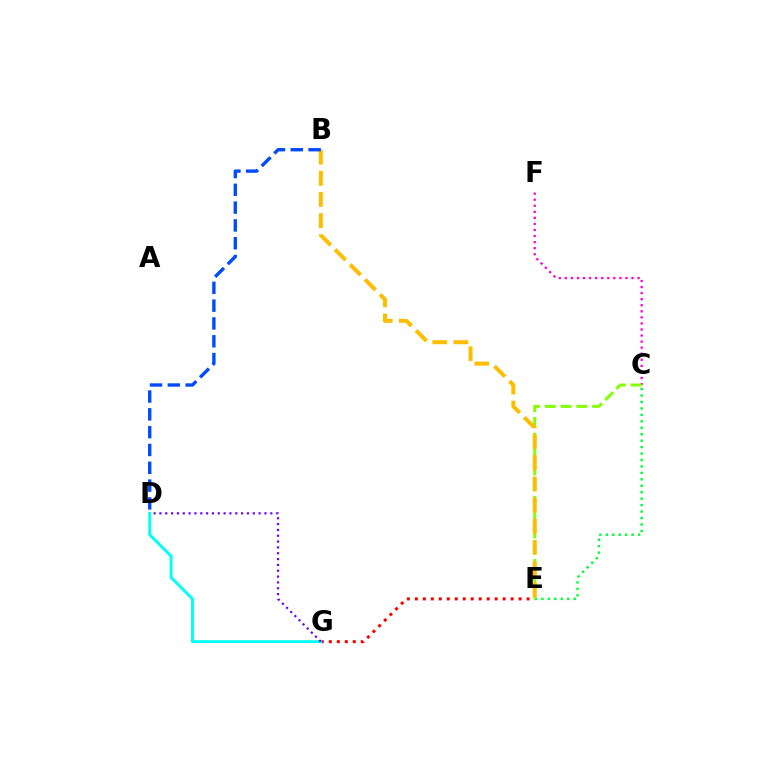{('E', 'G'): [{'color': '#ff0000', 'line_style': 'dotted', 'thickness': 2.17}], ('C', 'F'): [{'color': '#ff00cf', 'line_style': 'dotted', 'thickness': 1.65}], ('C', 'E'): [{'color': '#00ff39', 'line_style': 'dotted', 'thickness': 1.75}, {'color': '#84ff00', 'line_style': 'dashed', 'thickness': 2.15}], ('B', 'E'): [{'color': '#ffbd00', 'line_style': 'dashed', 'thickness': 2.87}], ('D', 'G'): [{'color': '#00fff6', 'line_style': 'solid', 'thickness': 2.11}, {'color': '#7200ff', 'line_style': 'dotted', 'thickness': 1.59}], ('B', 'D'): [{'color': '#004bff', 'line_style': 'dashed', 'thickness': 2.42}]}